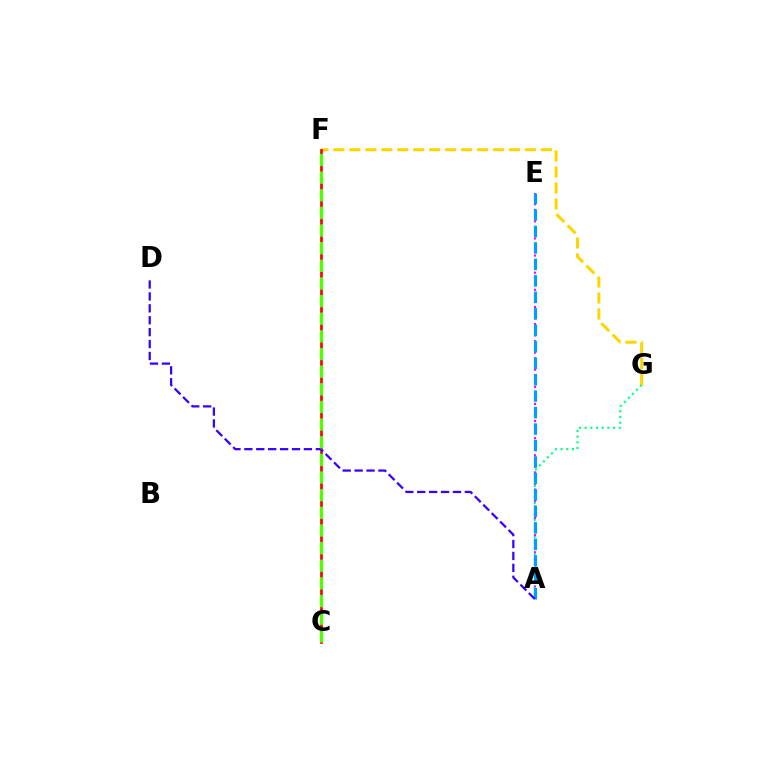{('A', 'E'): [{'color': '#ff00ed', 'line_style': 'dotted', 'thickness': 1.55}, {'color': '#009eff', 'line_style': 'dashed', 'thickness': 2.24}], ('F', 'G'): [{'color': '#ffd500', 'line_style': 'dashed', 'thickness': 2.17}], ('A', 'G'): [{'color': '#00ff86', 'line_style': 'dotted', 'thickness': 1.54}], ('C', 'F'): [{'color': '#ff0000', 'line_style': 'solid', 'thickness': 1.95}, {'color': '#4fff00', 'line_style': 'dashed', 'thickness': 2.4}], ('A', 'D'): [{'color': '#3700ff', 'line_style': 'dashed', 'thickness': 1.62}]}